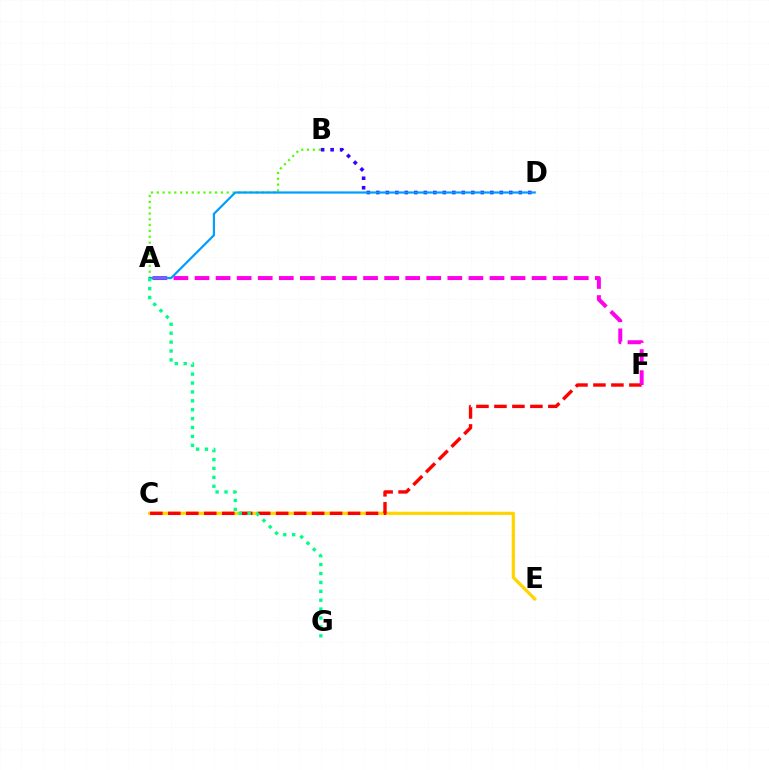{('C', 'E'): [{'color': '#ffd500', 'line_style': 'solid', 'thickness': 2.35}], ('A', 'B'): [{'color': '#4fff00', 'line_style': 'dotted', 'thickness': 1.58}], ('C', 'F'): [{'color': '#ff0000', 'line_style': 'dashed', 'thickness': 2.44}], ('A', 'F'): [{'color': '#ff00ed', 'line_style': 'dashed', 'thickness': 2.86}], ('B', 'D'): [{'color': '#3700ff', 'line_style': 'dotted', 'thickness': 2.58}], ('A', 'D'): [{'color': '#009eff', 'line_style': 'solid', 'thickness': 1.58}], ('A', 'G'): [{'color': '#00ff86', 'line_style': 'dotted', 'thickness': 2.42}]}